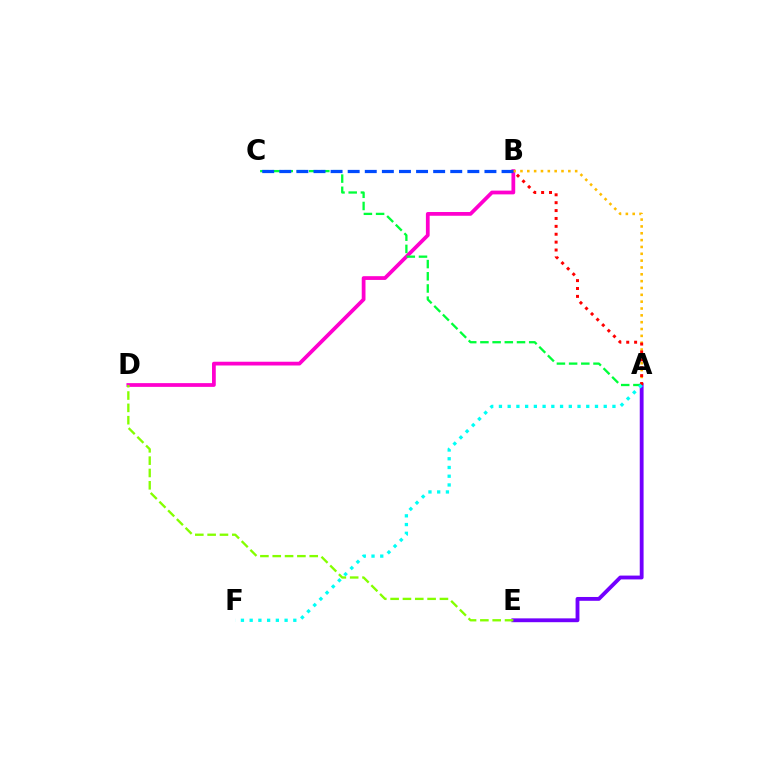{('B', 'D'): [{'color': '#ff00cf', 'line_style': 'solid', 'thickness': 2.7}], ('A', 'B'): [{'color': '#ffbd00', 'line_style': 'dotted', 'thickness': 1.86}, {'color': '#ff0000', 'line_style': 'dotted', 'thickness': 2.14}], ('A', 'E'): [{'color': '#7200ff', 'line_style': 'solid', 'thickness': 2.76}], ('A', 'C'): [{'color': '#00ff39', 'line_style': 'dashed', 'thickness': 1.66}], ('B', 'C'): [{'color': '#004bff', 'line_style': 'dashed', 'thickness': 2.32}], ('D', 'E'): [{'color': '#84ff00', 'line_style': 'dashed', 'thickness': 1.67}], ('A', 'F'): [{'color': '#00fff6', 'line_style': 'dotted', 'thickness': 2.37}]}